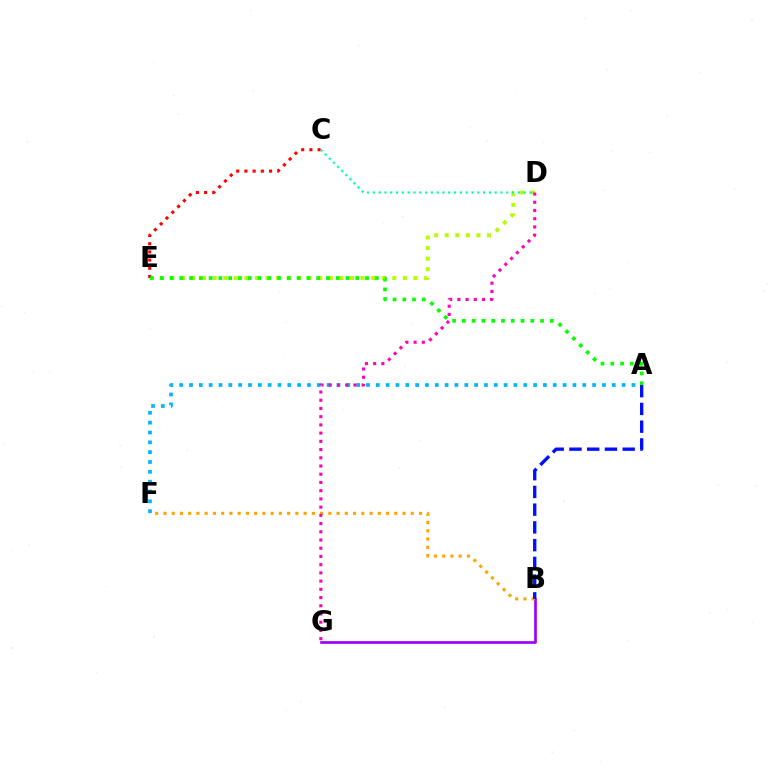{('B', 'G'): [{'color': '#9b00ff', 'line_style': 'solid', 'thickness': 1.93}], ('B', 'F'): [{'color': '#ffa500', 'line_style': 'dotted', 'thickness': 2.24}], ('A', 'F'): [{'color': '#00b5ff', 'line_style': 'dotted', 'thickness': 2.67}], ('D', 'E'): [{'color': '#b3ff00', 'line_style': 'dotted', 'thickness': 2.87}], ('C', 'E'): [{'color': '#ff0000', 'line_style': 'dotted', 'thickness': 2.23}], ('A', 'E'): [{'color': '#08ff00', 'line_style': 'dotted', 'thickness': 2.66}], ('D', 'G'): [{'color': '#ff00bd', 'line_style': 'dotted', 'thickness': 2.23}], ('C', 'D'): [{'color': '#00ff9d', 'line_style': 'dotted', 'thickness': 1.58}], ('A', 'B'): [{'color': '#0010ff', 'line_style': 'dashed', 'thickness': 2.41}]}